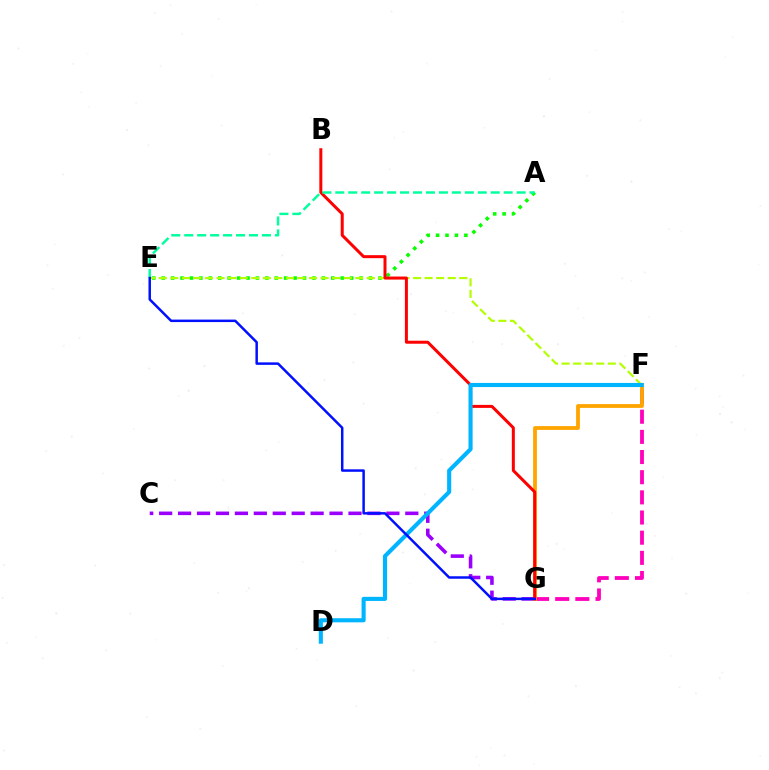{('C', 'G'): [{'color': '#9b00ff', 'line_style': 'dashed', 'thickness': 2.57}], ('F', 'G'): [{'color': '#ff00bd', 'line_style': 'dashed', 'thickness': 2.74}, {'color': '#ffa500', 'line_style': 'solid', 'thickness': 2.73}], ('A', 'E'): [{'color': '#08ff00', 'line_style': 'dotted', 'thickness': 2.56}, {'color': '#00ff9d', 'line_style': 'dashed', 'thickness': 1.76}], ('E', 'F'): [{'color': '#b3ff00', 'line_style': 'dashed', 'thickness': 1.57}], ('B', 'G'): [{'color': '#ff0000', 'line_style': 'solid', 'thickness': 2.16}], ('D', 'F'): [{'color': '#00b5ff', 'line_style': 'solid', 'thickness': 2.96}], ('E', 'G'): [{'color': '#0010ff', 'line_style': 'solid', 'thickness': 1.79}]}